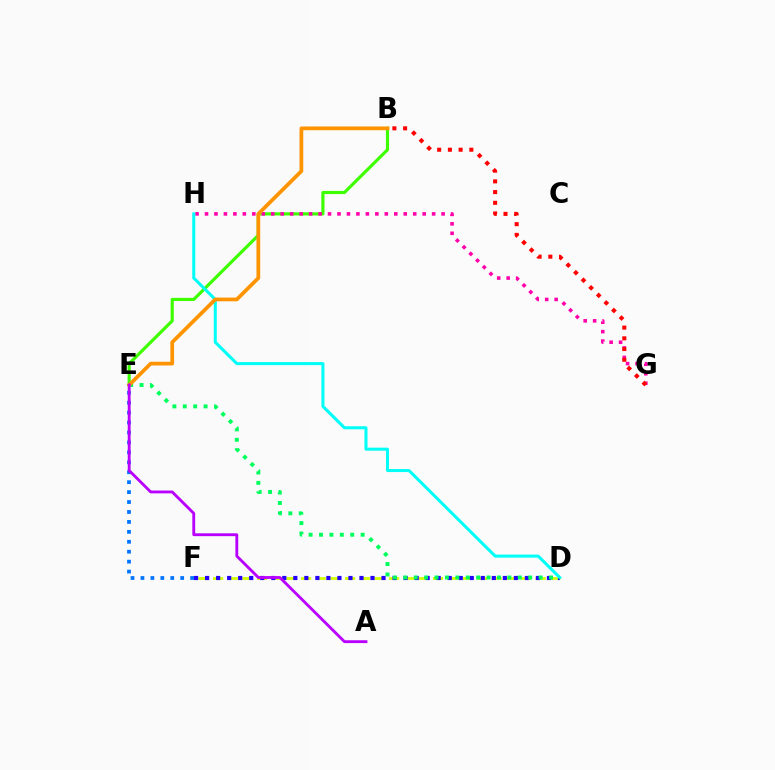{('B', 'E'): [{'color': '#3dff00', 'line_style': 'solid', 'thickness': 2.27}, {'color': '#ff9400', 'line_style': 'solid', 'thickness': 2.69}], ('D', 'F'): [{'color': '#d1ff00', 'line_style': 'dashed', 'thickness': 1.99}, {'color': '#2500ff', 'line_style': 'dotted', 'thickness': 3.0}], ('G', 'H'): [{'color': '#ff00ac', 'line_style': 'dotted', 'thickness': 2.57}], ('D', 'H'): [{'color': '#00fff6', 'line_style': 'solid', 'thickness': 2.18}], ('D', 'E'): [{'color': '#00ff5c', 'line_style': 'dotted', 'thickness': 2.83}], ('B', 'G'): [{'color': '#ff0000', 'line_style': 'dotted', 'thickness': 2.91}], ('E', 'F'): [{'color': '#0074ff', 'line_style': 'dotted', 'thickness': 2.7}], ('A', 'E'): [{'color': '#b900ff', 'line_style': 'solid', 'thickness': 2.05}]}